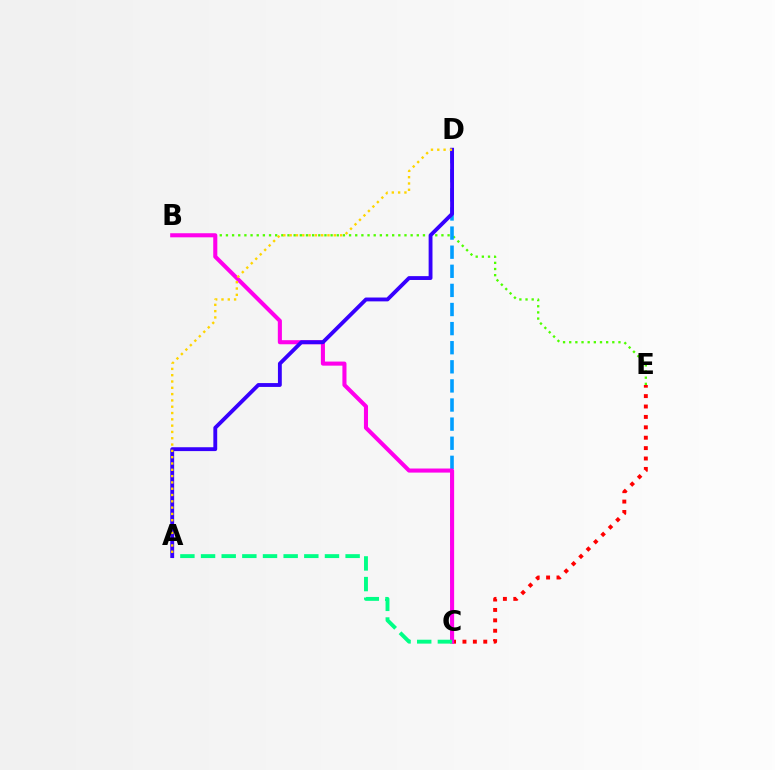{('B', 'E'): [{'color': '#4fff00', 'line_style': 'dotted', 'thickness': 1.67}], ('C', 'D'): [{'color': '#009eff', 'line_style': 'dashed', 'thickness': 2.6}], ('C', 'E'): [{'color': '#ff0000', 'line_style': 'dotted', 'thickness': 2.83}], ('B', 'C'): [{'color': '#ff00ed', 'line_style': 'solid', 'thickness': 2.94}], ('A', 'C'): [{'color': '#00ff86', 'line_style': 'dashed', 'thickness': 2.81}], ('A', 'D'): [{'color': '#3700ff', 'line_style': 'solid', 'thickness': 2.77}, {'color': '#ffd500', 'line_style': 'dotted', 'thickness': 1.71}]}